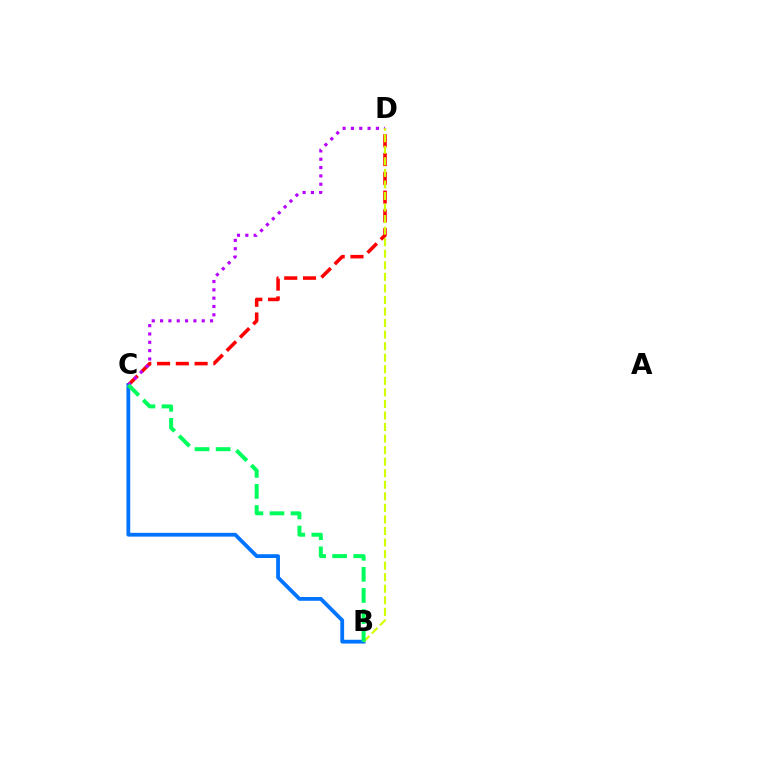{('C', 'D'): [{'color': '#ff0000', 'line_style': 'dashed', 'thickness': 2.55}, {'color': '#b900ff', 'line_style': 'dotted', 'thickness': 2.26}], ('B', 'C'): [{'color': '#0074ff', 'line_style': 'solid', 'thickness': 2.73}, {'color': '#00ff5c', 'line_style': 'dashed', 'thickness': 2.87}], ('B', 'D'): [{'color': '#d1ff00', 'line_style': 'dashed', 'thickness': 1.57}]}